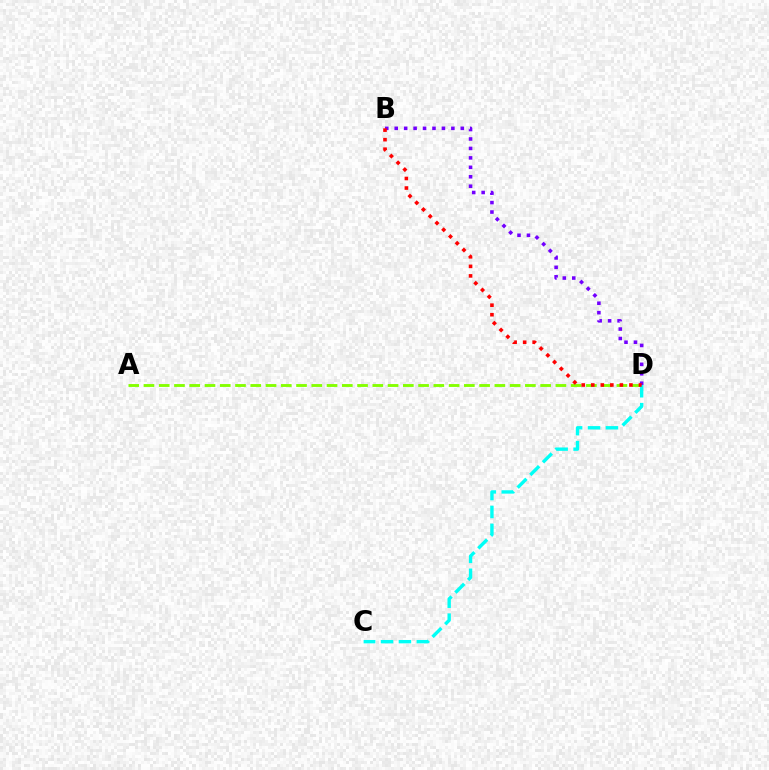{('A', 'D'): [{'color': '#84ff00', 'line_style': 'dashed', 'thickness': 2.07}], ('B', 'D'): [{'color': '#7200ff', 'line_style': 'dotted', 'thickness': 2.57}, {'color': '#ff0000', 'line_style': 'dotted', 'thickness': 2.59}], ('C', 'D'): [{'color': '#00fff6', 'line_style': 'dashed', 'thickness': 2.43}]}